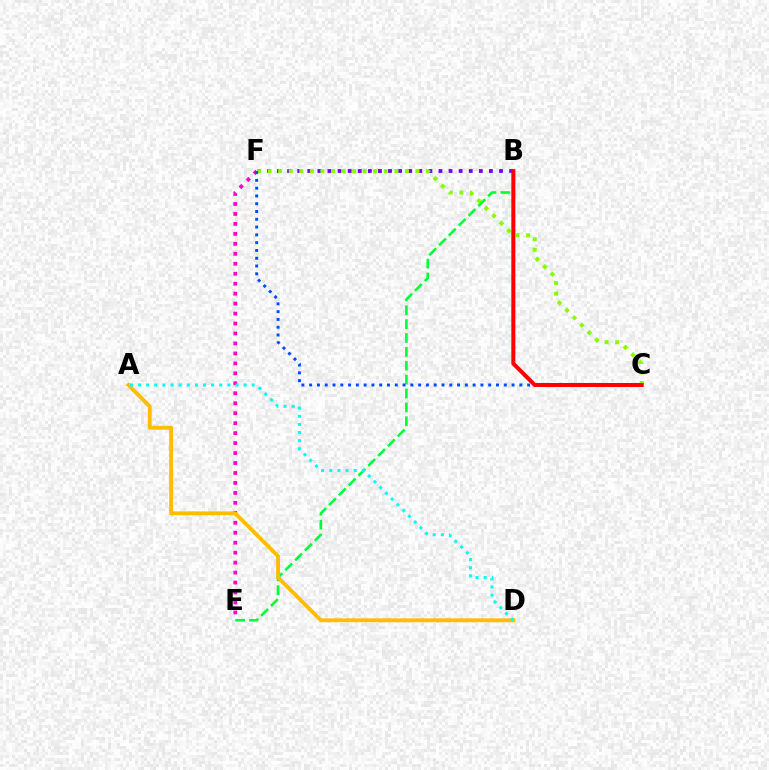{('E', 'F'): [{'color': '#ff00cf', 'line_style': 'dotted', 'thickness': 2.71}], ('B', 'F'): [{'color': '#7200ff', 'line_style': 'dotted', 'thickness': 2.74}], ('C', 'F'): [{'color': '#84ff00', 'line_style': 'dotted', 'thickness': 2.87}, {'color': '#004bff', 'line_style': 'dotted', 'thickness': 2.12}], ('B', 'E'): [{'color': '#00ff39', 'line_style': 'dashed', 'thickness': 1.89}], ('A', 'D'): [{'color': '#ffbd00', 'line_style': 'solid', 'thickness': 2.78}, {'color': '#00fff6', 'line_style': 'dotted', 'thickness': 2.21}], ('B', 'C'): [{'color': '#ff0000', 'line_style': 'solid', 'thickness': 2.88}]}